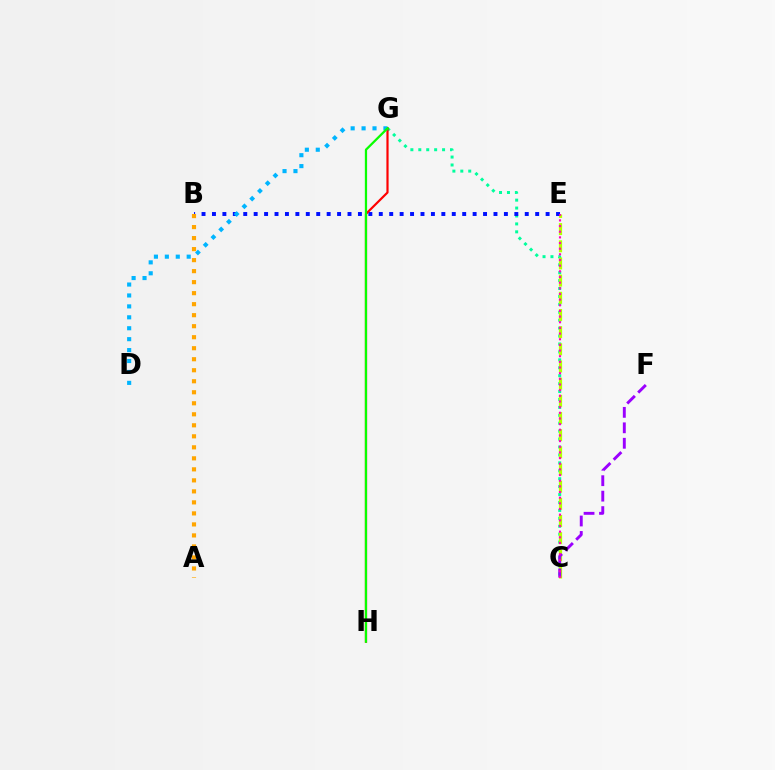{('C', 'G'): [{'color': '#00ff9d', 'line_style': 'dotted', 'thickness': 2.15}], ('C', 'E'): [{'color': '#b3ff00', 'line_style': 'dashed', 'thickness': 2.33}, {'color': '#ff00bd', 'line_style': 'dotted', 'thickness': 1.54}], ('B', 'E'): [{'color': '#0010ff', 'line_style': 'dotted', 'thickness': 2.83}], ('G', 'H'): [{'color': '#ff0000', 'line_style': 'solid', 'thickness': 1.57}, {'color': '#08ff00', 'line_style': 'solid', 'thickness': 1.62}], ('C', 'F'): [{'color': '#9b00ff', 'line_style': 'dashed', 'thickness': 2.1}], ('A', 'B'): [{'color': '#ffa500', 'line_style': 'dotted', 'thickness': 2.99}], ('D', 'G'): [{'color': '#00b5ff', 'line_style': 'dotted', 'thickness': 2.97}]}